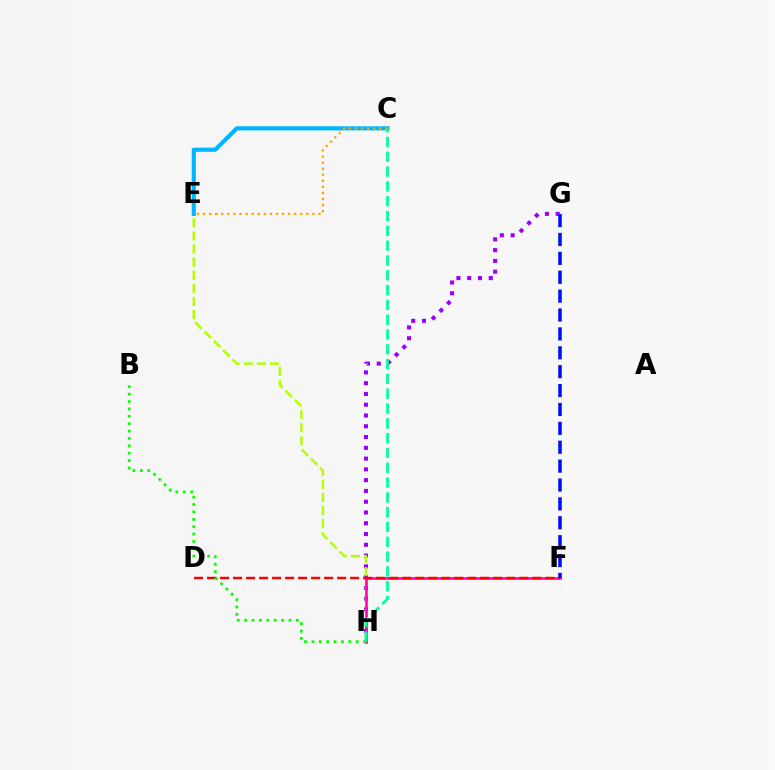{('G', 'H'): [{'color': '#9b00ff', 'line_style': 'dotted', 'thickness': 2.93}], ('E', 'H'): [{'color': '#b3ff00', 'line_style': 'dashed', 'thickness': 1.78}], ('C', 'E'): [{'color': '#00b5ff', 'line_style': 'solid', 'thickness': 2.97}, {'color': '#ffa500', 'line_style': 'dotted', 'thickness': 1.65}], ('F', 'H'): [{'color': '#ff00bd', 'line_style': 'solid', 'thickness': 1.86}], ('D', 'F'): [{'color': '#ff0000', 'line_style': 'dashed', 'thickness': 1.77}], ('B', 'H'): [{'color': '#08ff00', 'line_style': 'dotted', 'thickness': 2.01}], ('C', 'H'): [{'color': '#00ff9d', 'line_style': 'dashed', 'thickness': 2.01}], ('F', 'G'): [{'color': '#0010ff', 'line_style': 'dashed', 'thickness': 2.57}]}